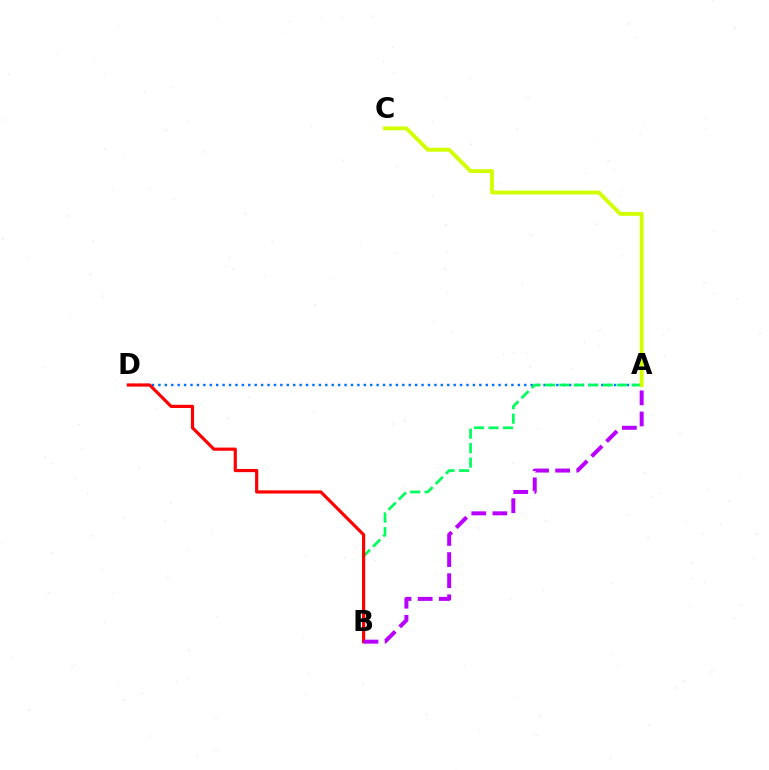{('A', 'D'): [{'color': '#0074ff', 'line_style': 'dotted', 'thickness': 1.74}], ('A', 'B'): [{'color': '#00ff5c', 'line_style': 'dashed', 'thickness': 1.96}, {'color': '#b900ff', 'line_style': 'dashed', 'thickness': 2.87}], ('B', 'D'): [{'color': '#ff0000', 'line_style': 'solid', 'thickness': 2.29}], ('A', 'C'): [{'color': '#d1ff00', 'line_style': 'solid', 'thickness': 2.79}]}